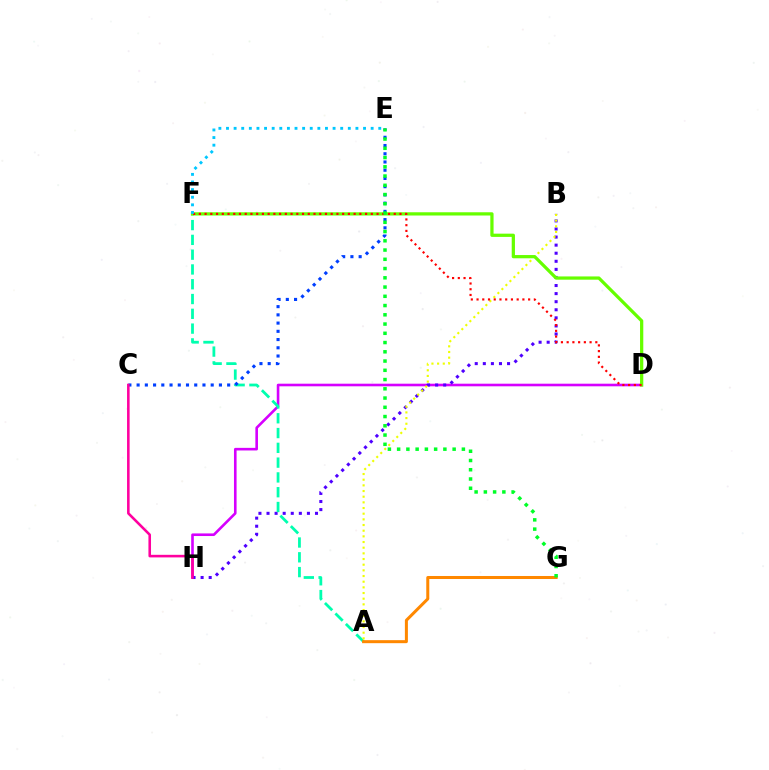{('D', 'H'): [{'color': '#d600ff', 'line_style': 'solid', 'thickness': 1.88}], ('B', 'H'): [{'color': '#4f00ff', 'line_style': 'dotted', 'thickness': 2.2}], ('A', 'F'): [{'color': '#00ffaf', 'line_style': 'dashed', 'thickness': 2.01}], ('C', 'E'): [{'color': '#003fff', 'line_style': 'dotted', 'thickness': 2.24}], ('A', 'B'): [{'color': '#eeff00', 'line_style': 'dotted', 'thickness': 1.54}], ('D', 'F'): [{'color': '#66ff00', 'line_style': 'solid', 'thickness': 2.34}, {'color': '#ff0000', 'line_style': 'dotted', 'thickness': 1.56}], ('A', 'G'): [{'color': '#ff8800', 'line_style': 'solid', 'thickness': 2.17}], ('C', 'H'): [{'color': '#ff00a0', 'line_style': 'solid', 'thickness': 1.86}], ('E', 'G'): [{'color': '#00ff27', 'line_style': 'dotted', 'thickness': 2.51}], ('E', 'F'): [{'color': '#00c7ff', 'line_style': 'dotted', 'thickness': 2.07}]}